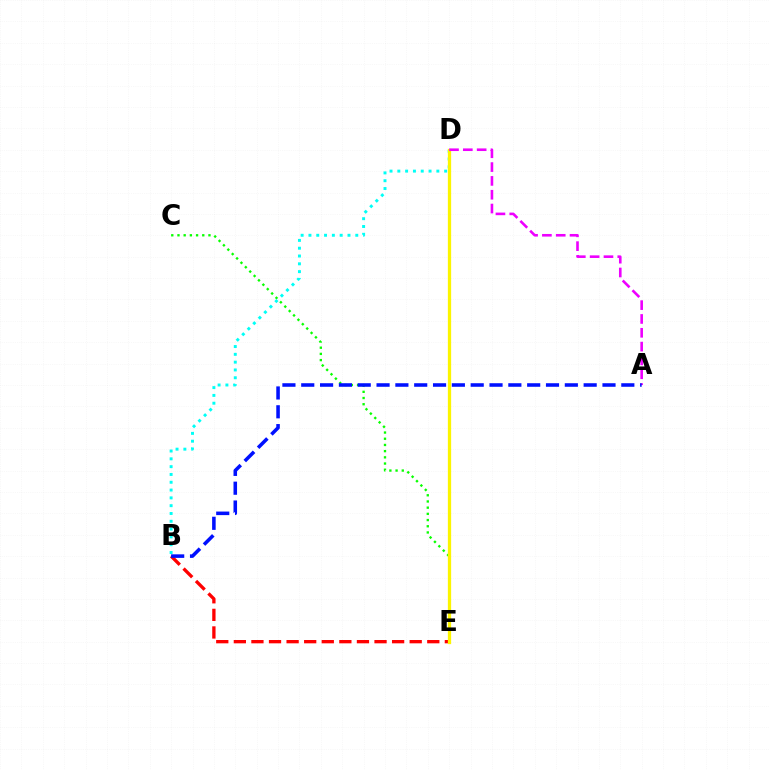{('C', 'E'): [{'color': '#08ff00', 'line_style': 'dotted', 'thickness': 1.68}], ('B', 'E'): [{'color': '#ff0000', 'line_style': 'dashed', 'thickness': 2.39}], ('B', 'D'): [{'color': '#00fff6', 'line_style': 'dotted', 'thickness': 2.12}], ('D', 'E'): [{'color': '#fcf500', 'line_style': 'solid', 'thickness': 2.36}], ('A', 'D'): [{'color': '#ee00ff', 'line_style': 'dashed', 'thickness': 1.88}], ('A', 'B'): [{'color': '#0010ff', 'line_style': 'dashed', 'thickness': 2.56}]}